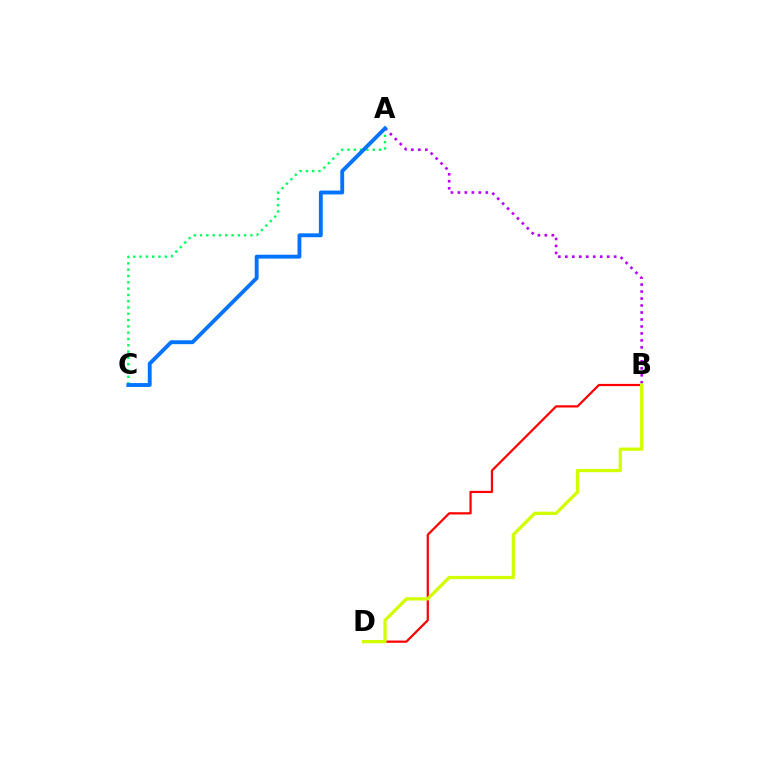{('A', 'B'): [{'color': '#b900ff', 'line_style': 'dotted', 'thickness': 1.9}], ('A', 'C'): [{'color': '#00ff5c', 'line_style': 'dotted', 'thickness': 1.71}, {'color': '#0074ff', 'line_style': 'solid', 'thickness': 2.78}], ('B', 'D'): [{'color': '#ff0000', 'line_style': 'solid', 'thickness': 1.6}, {'color': '#d1ff00', 'line_style': 'solid', 'thickness': 2.34}]}